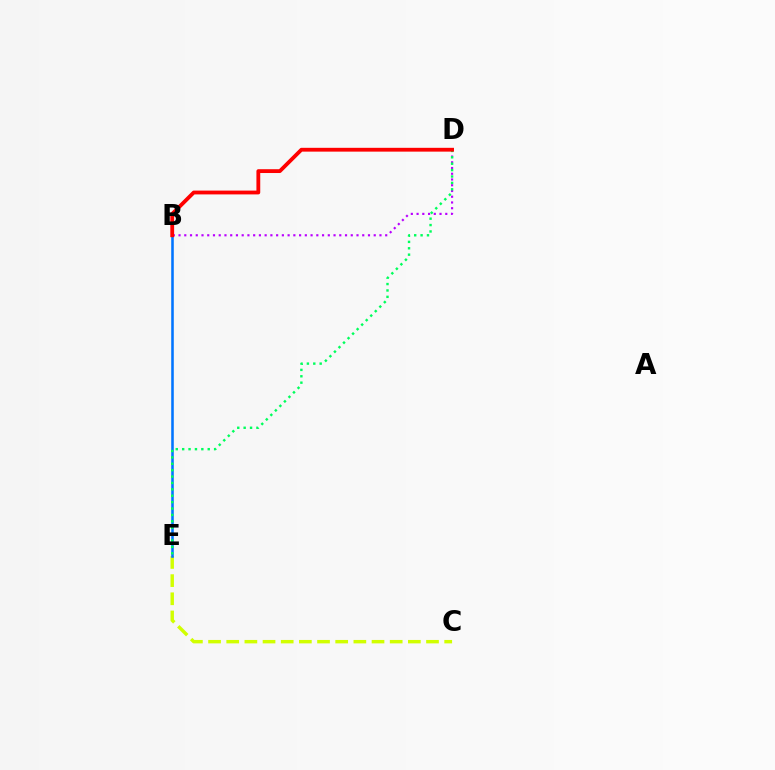{('C', 'E'): [{'color': '#d1ff00', 'line_style': 'dashed', 'thickness': 2.47}], ('B', 'E'): [{'color': '#0074ff', 'line_style': 'solid', 'thickness': 1.84}], ('B', 'D'): [{'color': '#b900ff', 'line_style': 'dotted', 'thickness': 1.56}, {'color': '#ff0000', 'line_style': 'solid', 'thickness': 2.75}], ('D', 'E'): [{'color': '#00ff5c', 'line_style': 'dotted', 'thickness': 1.74}]}